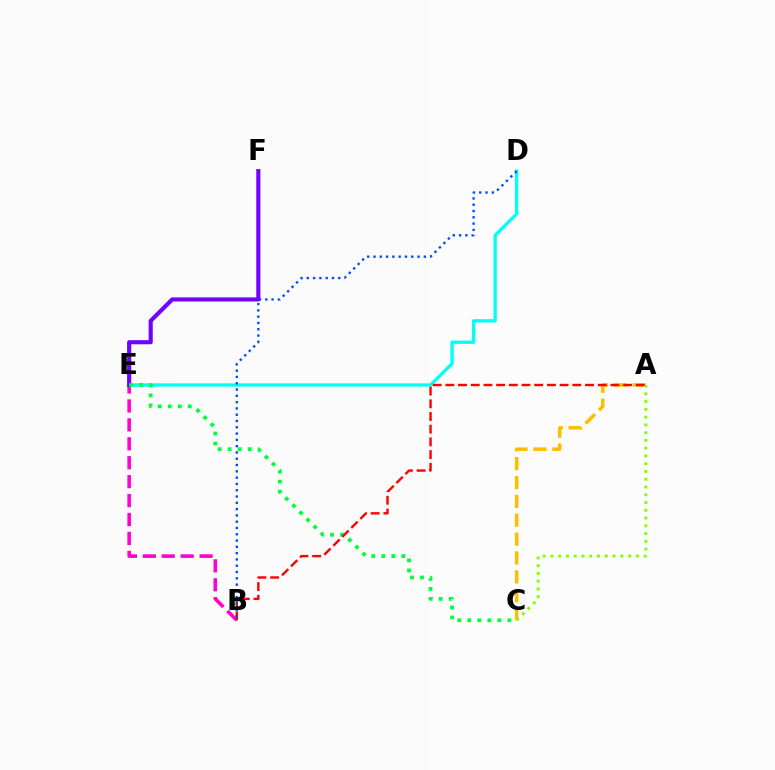{('A', 'C'): [{'color': '#ffbd00', 'line_style': 'dashed', 'thickness': 2.56}, {'color': '#84ff00', 'line_style': 'dotted', 'thickness': 2.11}], ('D', 'E'): [{'color': '#00fff6', 'line_style': 'solid', 'thickness': 2.39}], ('B', 'E'): [{'color': '#ff00cf', 'line_style': 'dashed', 'thickness': 2.57}], ('E', 'F'): [{'color': '#7200ff', 'line_style': 'solid', 'thickness': 2.97}], ('C', 'E'): [{'color': '#00ff39', 'line_style': 'dotted', 'thickness': 2.72}], ('A', 'B'): [{'color': '#ff0000', 'line_style': 'dashed', 'thickness': 1.72}], ('B', 'D'): [{'color': '#004bff', 'line_style': 'dotted', 'thickness': 1.71}]}